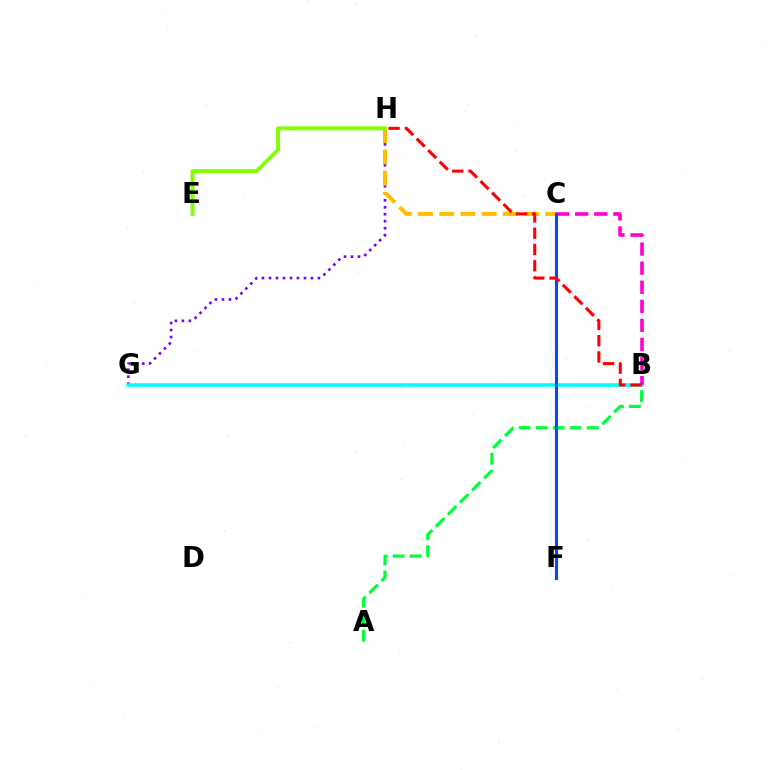{('G', 'H'): [{'color': '#7200ff', 'line_style': 'dotted', 'thickness': 1.9}], ('B', 'G'): [{'color': '#00fff6', 'line_style': 'solid', 'thickness': 2.53}], ('C', 'H'): [{'color': '#ffbd00', 'line_style': 'dashed', 'thickness': 2.88}], ('B', 'C'): [{'color': '#ff00cf', 'line_style': 'dashed', 'thickness': 2.59}], ('A', 'B'): [{'color': '#00ff39', 'line_style': 'dashed', 'thickness': 2.31}], ('C', 'F'): [{'color': '#004bff', 'line_style': 'solid', 'thickness': 2.21}], ('E', 'H'): [{'color': '#84ff00', 'line_style': 'solid', 'thickness': 2.83}], ('B', 'H'): [{'color': '#ff0000', 'line_style': 'dashed', 'thickness': 2.21}]}